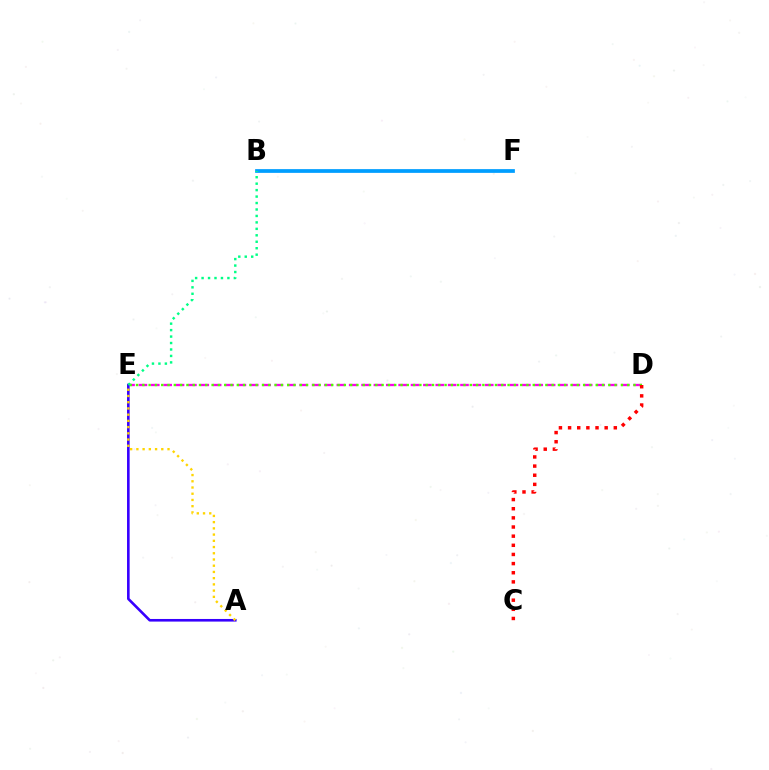{('B', 'F'): [{'color': '#009eff', 'line_style': 'solid', 'thickness': 2.7}], ('D', 'E'): [{'color': '#ff00ed', 'line_style': 'dashed', 'thickness': 1.68}, {'color': '#4fff00', 'line_style': 'dotted', 'thickness': 1.71}], ('A', 'E'): [{'color': '#3700ff', 'line_style': 'solid', 'thickness': 1.88}, {'color': '#ffd500', 'line_style': 'dotted', 'thickness': 1.69}], ('C', 'D'): [{'color': '#ff0000', 'line_style': 'dotted', 'thickness': 2.48}], ('B', 'E'): [{'color': '#00ff86', 'line_style': 'dotted', 'thickness': 1.75}]}